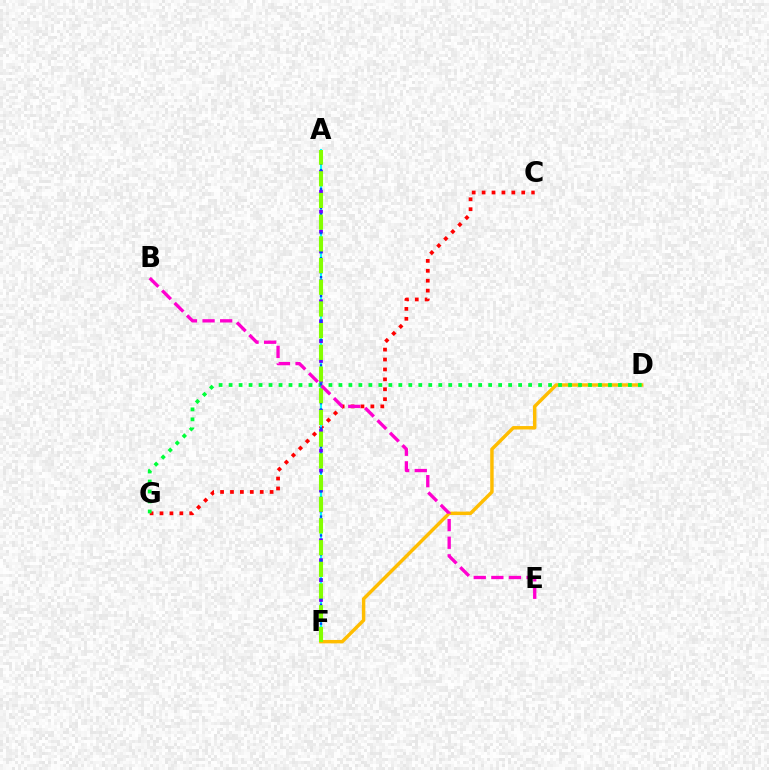{('C', 'G'): [{'color': '#ff0000', 'line_style': 'dotted', 'thickness': 2.69}], ('A', 'F'): [{'color': '#00fff6', 'line_style': 'solid', 'thickness': 1.53}, {'color': '#7200ff', 'line_style': 'dotted', 'thickness': 2.71}, {'color': '#004bff', 'line_style': 'dotted', 'thickness': 1.71}, {'color': '#84ff00', 'line_style': 'dashed', 'thickness': 2.95}], ('D', 'F'): [{'color': '#ffbd00', 'line_style': 'solid', 'thickness': 2.48}], ('D', 'G'): [{'color': '#00ff39', 'line_style': 'dotted', 'thickness': 2.71}], ('B', 'E'): [{'color': '#ff00cf', 'line_style': 'dashed', 'thickness': 2.39}]}